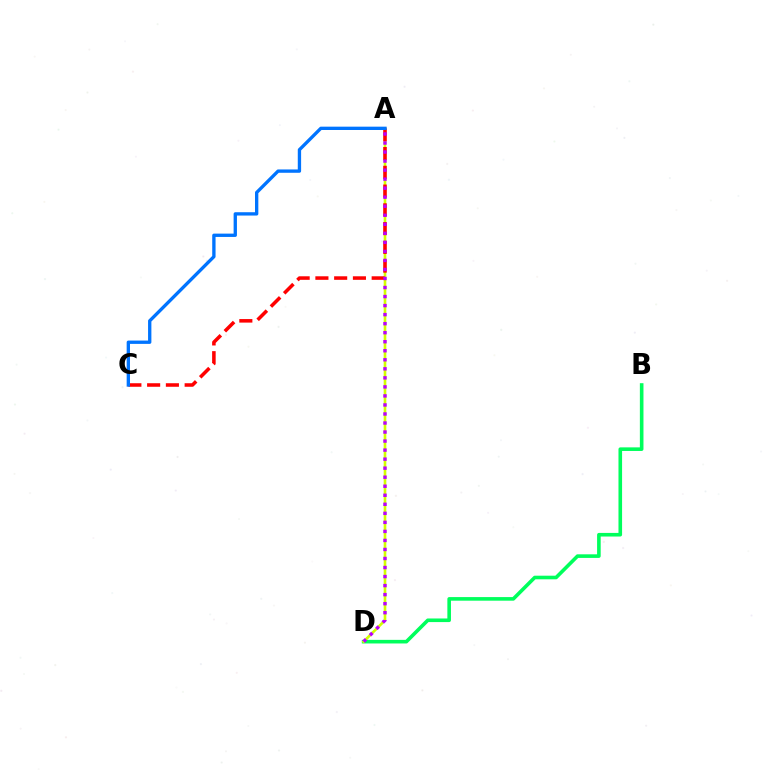{('B', 'D'): [{'color': '#00ff5c', 'line_style': 'solid', 'thickness': 2.6}], ('A', 'D'): [{'color': '#d1ff00', 'line_style': 'solid', 'thickness': 1.9}, {'color': '#b900ff', 'line_style': 'dotted', 'thickness': 2.45}], ('A', 'C'): [{'color': '#ff0000', 'line_style': 'dashed', 'thickness': 2.55}, {'color': '#0074ff', 'line_style': 'solid', 'thickness': 2.4}]}